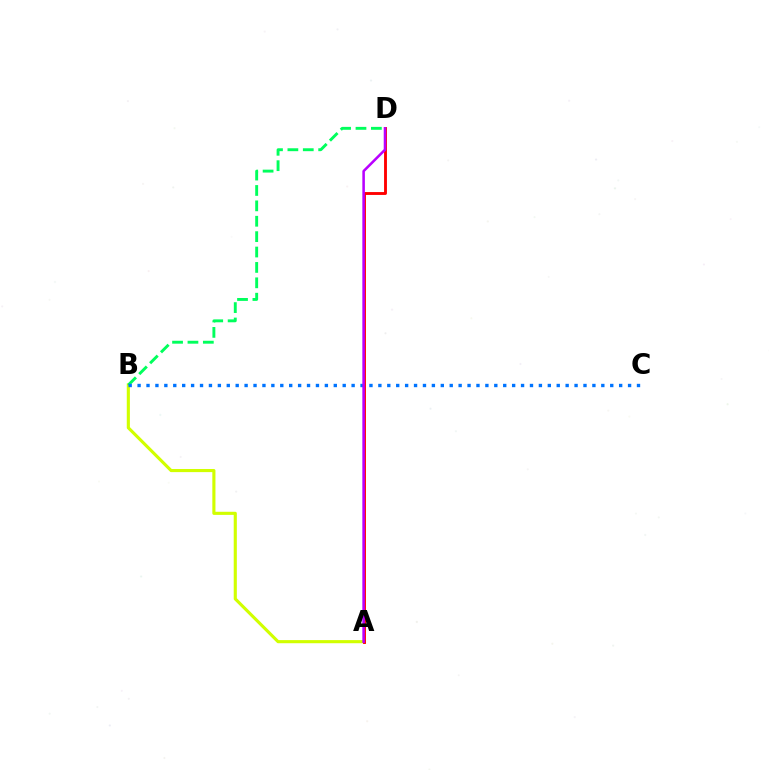{('A', 'B'): [{'color': '#d1ff00', 'line_style': 'solid', 'thickness': 2.25}], ('A', 'D'): [{'color': '#ff0000', 'line_style': 'solid', 'thickness': 2.07}, {'color': '#b900ff', 'line_style': 'solid', 'thickness': 1.84}], ('B', 'D'): [{'color': '#00ff5c', 'line_style': 'dashed', 'thickness': 2.09}], ('B', 'C'): [{'color': '#0074ff', 'line_style': 'dotted', 'thickness': 2.42}]}